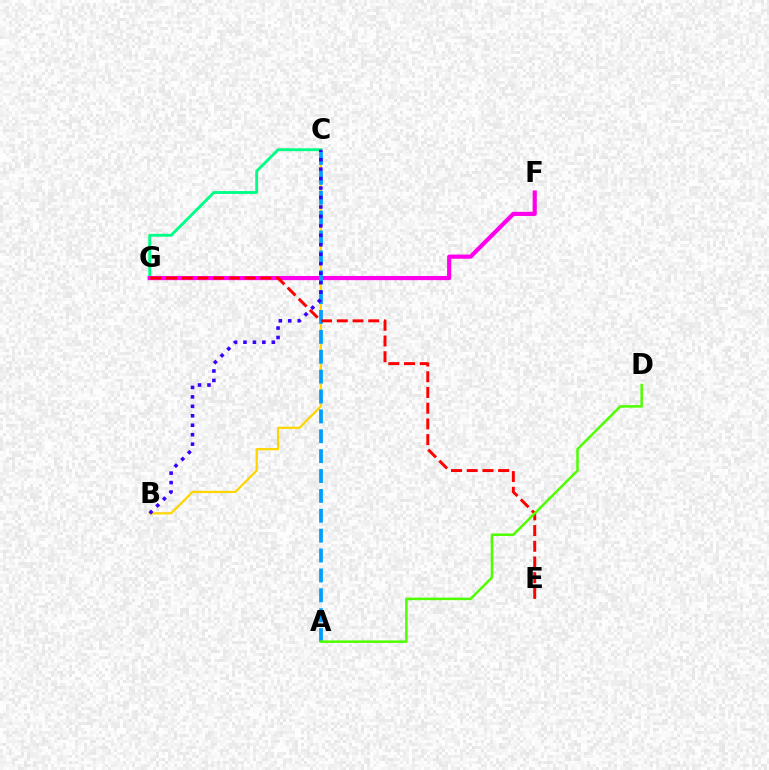{('B', 'C'): [{'color': '#ffd500', 'line_style': 'solid', 'thickness': 1.61}, {'color': '#3700ff', 'line_style': 'dotted', 'thickness': 2.57}], ('C', 'G'): [{'color': '#00ff86', 'line_style': 'solid', 'thickness': 2.06}], ('F', 'G'): [{'color': '#ff00ed', 'line_style': 'solid', 'thickness': 3.0}], ('A', 'C'): [{'color': '#009eff', 'line_style': 'dashed', 'thickness': 2.7}], ('E', 'G'): [{'color': '#ff0000', 'line_style': 'dashed', 'thickness': 2.13}], ('A', 'D'): [{'color': '#4fff00', 'line_style': 'solid', 'thickness': 1.81}]}